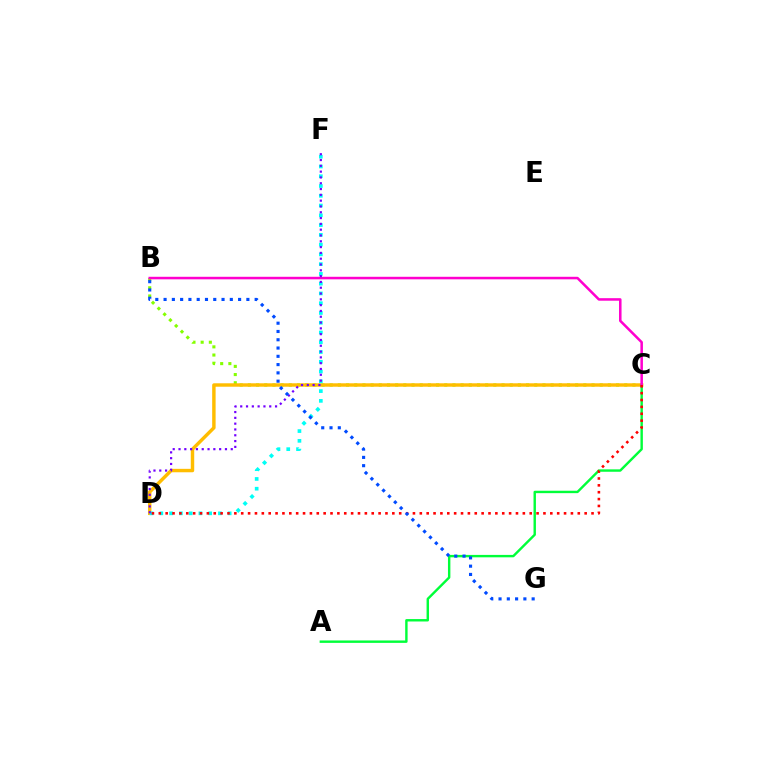{('B', 'C'): [{'color': '#84ff00', 'line_style': 'dotted', 'thickness': 2.22}, {'color': '#ff00cf', 'line_style': 'solid', 'thickness': 1.82}], ('C', 'D'): [{'color': '#ffbd00', 'line_style': 'solid', 'thickness': 2.47}, {'color': '#ff0000', 'line_style': 'dotted', 'thickness': 1.87}], ('A', 'C'): [{'color': '#00ff39', 'line_style': 'solid', 'thickness': 1.74}], ('D', 'F'): [{'color': '#00fff6', 'line_style': 'dotted', 'thickness': 2.65}, {'color': '#7200ff', 'line_style': 'dotted', 'thickness': 1.58}], ('B', 'G'): [{'color': '#004bff', 'line_style': 'dotted', 'thickness': 2.25}]}